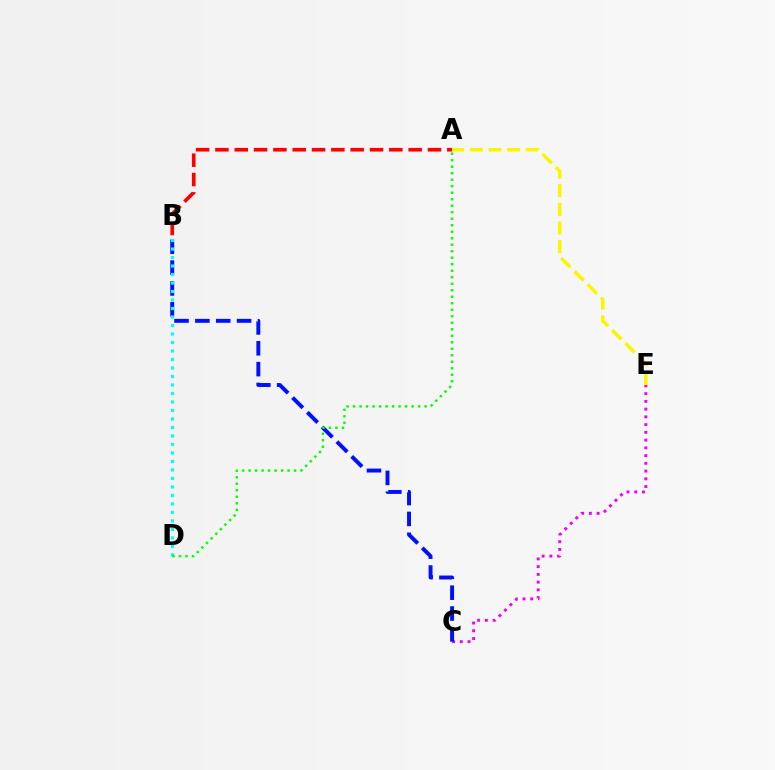{('C', 'E'): [{'color': '#ee00ff', 'line_style': 'dotted', 'thickness': 2.1}], ('A', 'B'): [{'color': '#ff0000', 'line_style': 'dashed', 'thickness': 2.63}], ('B', 'C'): [{'color': '#0010ff', 'line_style': 'dashed', 'thickness': 2.83}], ('B', 'D'): [{'color': '#00fff6', 'line_style': 'dotted', 'thickness': 2.31}], ('A', 'D'): [{'color': '#08ff00', 'line_style': 'dotted', 'thickness': 1.77}], ('A', 'E'): [{'color': '#fcf500', 'line_style': 'dashed', 'thickness': 2.53}]}